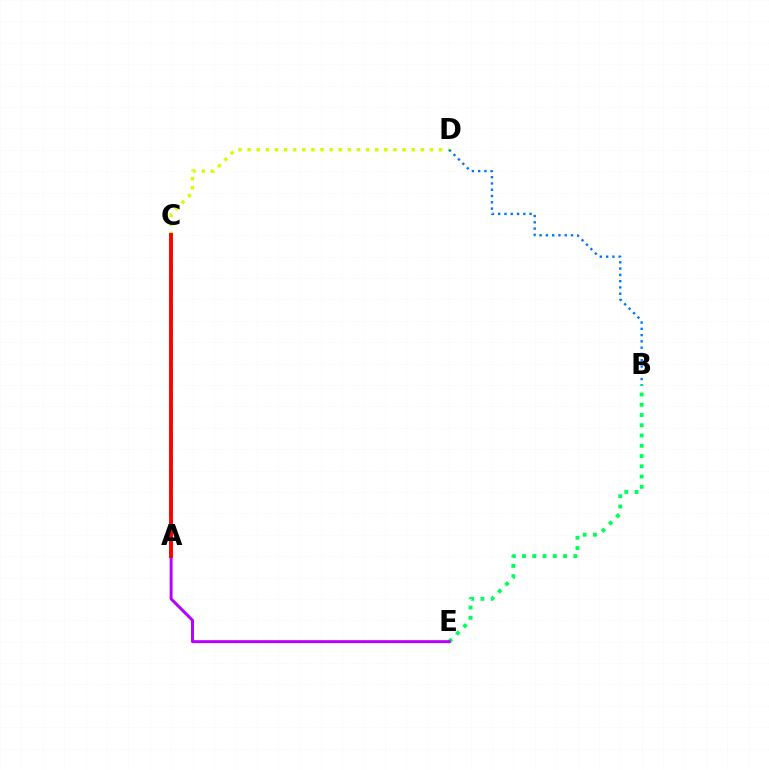{('B', 'E'): [{'color': '#00ff5c', 'line_style': 'dotted', 'thickness': 2.79}], ('A', 'E'): [{'color': '#b900ff', 'line_style': 'solid', 'thickness': 2.14}], ('C', 'D'): [{'color': '#d1ff00', 'line_style': 'dotted', 'thickness': 2.48}], ('B', 'D'): [{'color': '#0074ff', 'line_style': 'dotted', 'thickness': 1.71}], ('A', 'C'): [{'color': '#ff0000', 'line_style': 'solid', 'thickness': 2.81}]}